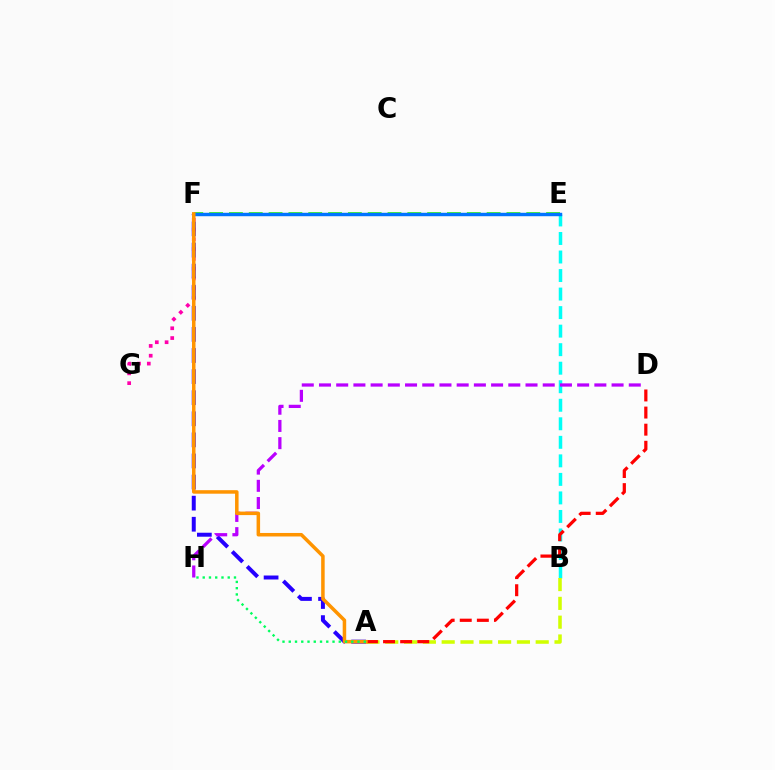{('F', 'G'): [{'color': '#ff00ac', 'line_style': 'dotted', 'thickness': 2.66}], ('E', 'F'): [{'color': '#3dff00', 'line_style': 'dashed', 'thickness': 2.69}, {'color': '#0074ff', 'line_style': 'solid', 'thickness': 2.47}], ('B', 'E'): [{'color': '#00fff6', 'line_style': 'dashed', 'thickness': 2.52}], ('A', 'B'): [{'color': '#d1ff00', 'line_style': 'dashed', 'thickness': 2.55}], ('A', 'D'): [{'color': '#ff0000', 'line_style': 'dashed', 'thickness': 2.32}], ('A', 'F'): [{'color': '#2500ff', 'line_style': 'dashed', 'thickness': 2.87}, {'color': '#ff9400', 'line_style': 'solid', 'thickness': 2.53}], ('D', 'H'): [{'color': '#b900ff', 'line_style': 'dashed', 'thickness': 2.34}], ('A', 'H'): [{'color': '#00ff5c', 'line_style': 'dotted', 'thickness': 1.7}]}